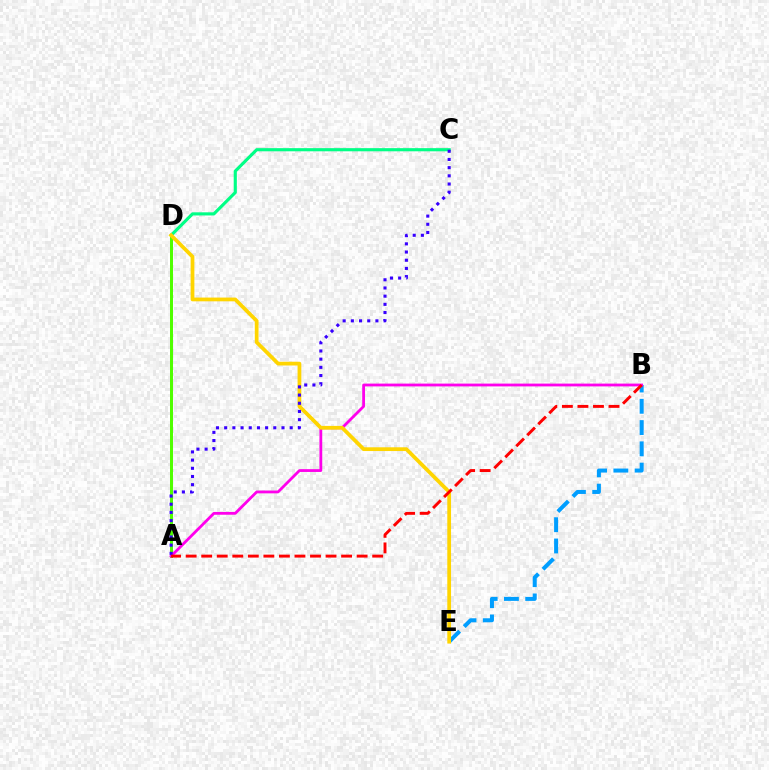{('A', 'D'): [{'color': '#4fff00', 'line_style': 'solid', 'thickness': 2.16}], ('C', 'D'): [{'color': '#00ff86', 'line_style': 'solid', 'thickness': 2.26}], ('B', 'E'): [{'color': '#009eff', 'line_style': 'dashed', 'thickness': 2.89}], ('A', 'B'): [{'color': '#ff00ed', 'line_style': 'solid', 'thickness': 2.02}, {'color': '#ff0000', 'line_style': 'dashed', 'thickness': 2.11}], ('D', 'E'): [{'color': '#ffd500', 'line_style': 'solid', 'thickness': 2.7}], ('A', 'C'): [{'color': '#3700ff', 'line_style': 'dotted', 'thickness': 2.22}]}